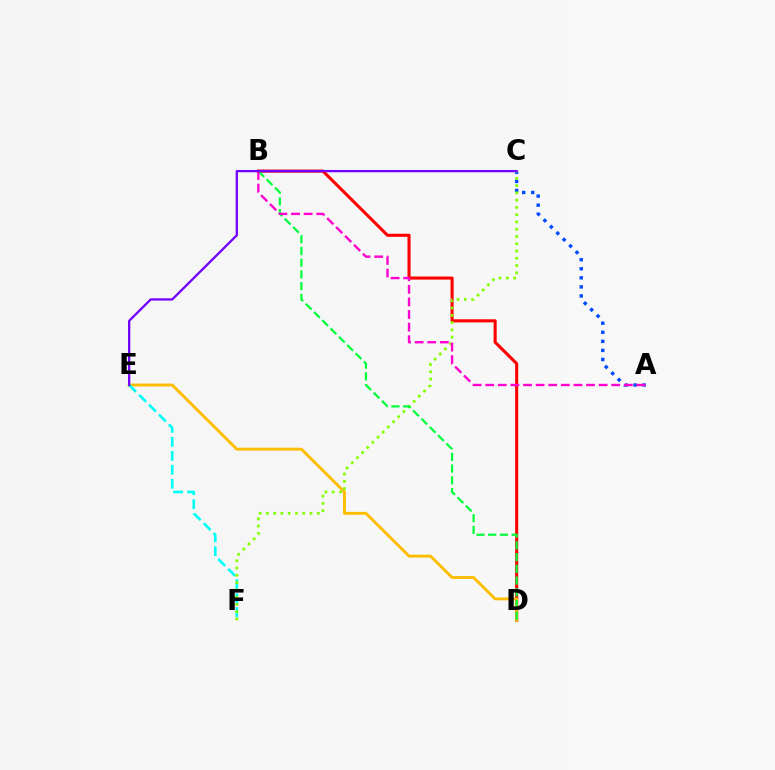{('A', 'C'): [{'color': '#004bff', 'line_style': 'dotted', 'thickness': 2.46}], ('B', 'D'): [{'color': '#ff0000', 'line_style': 'solid', 'thickness': 2.22}, {'color': '#00ff39', 'line_style': 'dashed', 'thickness': 1.59}], ('D', 'E'): [{'color': '#ffbd00', 'line_style': 'solid', 'thickness': 2.08}], ('E', 'F'): [{'color': '#00fff6', 'line_style': 'dashed', 'thickness': 1.9}], ('C', 'F'): [{'color': '#84ff00', 'line_style': 'dotted', 'thickness': 1.98}], ('A', 'B'): [{'color': '#ff00cf', 'line_style': 'dashed', 'thickness': 1.71}], ('C', 'E'): [{'color': '#7200ff', 'line_style': 'solid', 'thickness': 1.64}]}